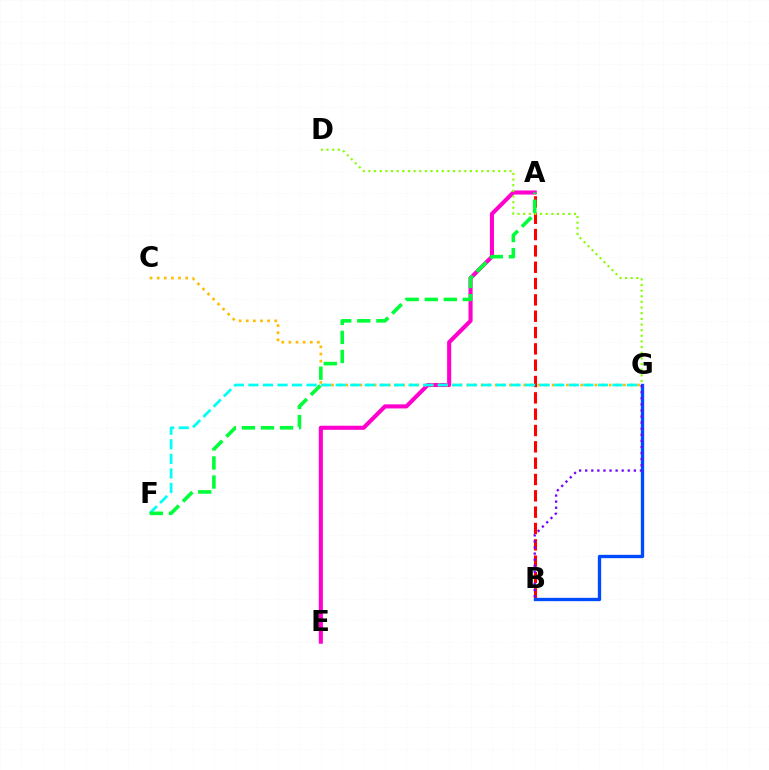{('A', 'E'): [{'color': '#ff00cf', 'line_style': 'solid', 'thickness': 2.94}], ('C', 'G'): [{'color': '#ffbd00', 'line_style': 'dotted', 'thickness': 1.93}], ('A', 'B'): [{'color': '#ff0000', 'line_style': 'dashed', 'thickness': 2.22}], ('D', 'G'): [{'color': '#84ff00', 'line_style': 'dotted', 'thickness': 1.53}], ('F', 'G'): [{'color': '#00fff6', 'line_style': 'dashed', 'thickness': 1.98}], ('A', 'F'): [{'color': '#00ff39', 'line_style': 'dashed', 'thickness': 2.59}], ('B', 'G'): [{'color': '#004bff', 'line_style': 'solid', 'thickness': 2.4}, {'color': '#7200ff', 'line_style': 'dotted', 'thickness': 1.65}]}